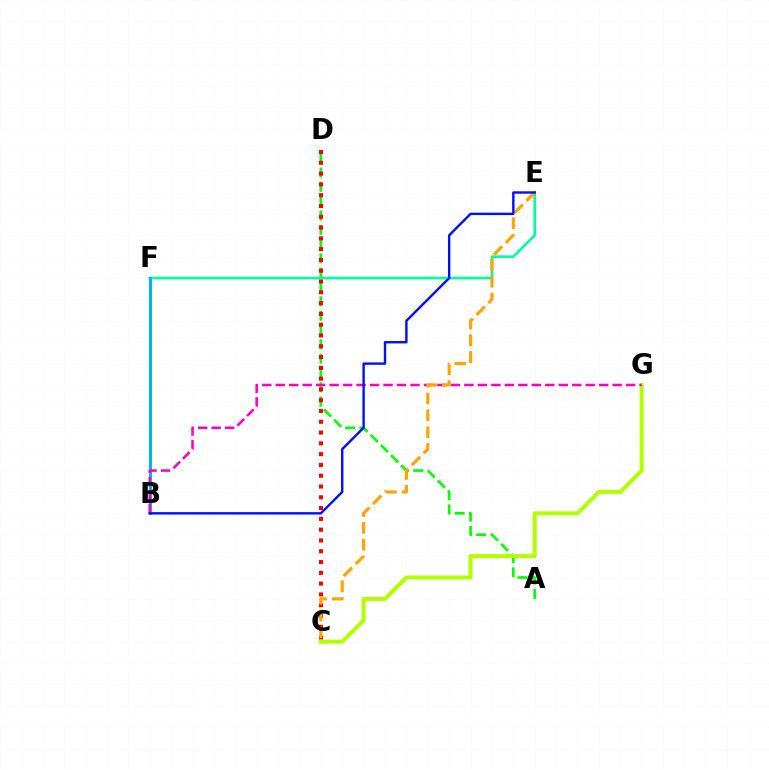{('B', 'F'): [{'color': '#9b00ff', 'line_style': 'solid', 'thickness': 1.82}, {'color': '#00b5ff', 'line_style': 'solid', 'thickness': 2.11}], ('A', 'D'): [{'color': '#08ff00', 'line_style': 'dashed', 'thickness': 1.94}], ('E', 'F'): [{'color': '#00ff9d', 'line_style': 'solid', 'thickness': 1.92}], ('C', 'D'): [{'color': '#ff0000', 'line_style': 'dotted', 'thickness': 2.93}], ('C', 'G'): [{'color': '#b3ff00', 'line_style': 'solid', 'thickness': 2.91}], ('B', 'G'): [{'color': '#ff00bd', 'line_style': 'dashed', 'thickness': 1.83}], ('C', 'E'): [{'color': '#ffa500', 'line_style': 'dashed', 'thickness': 2.29}], ('B', 'E'): [{'color': '#0010ff', 'line_style': 'solid', 'thickness': 1.73}]}